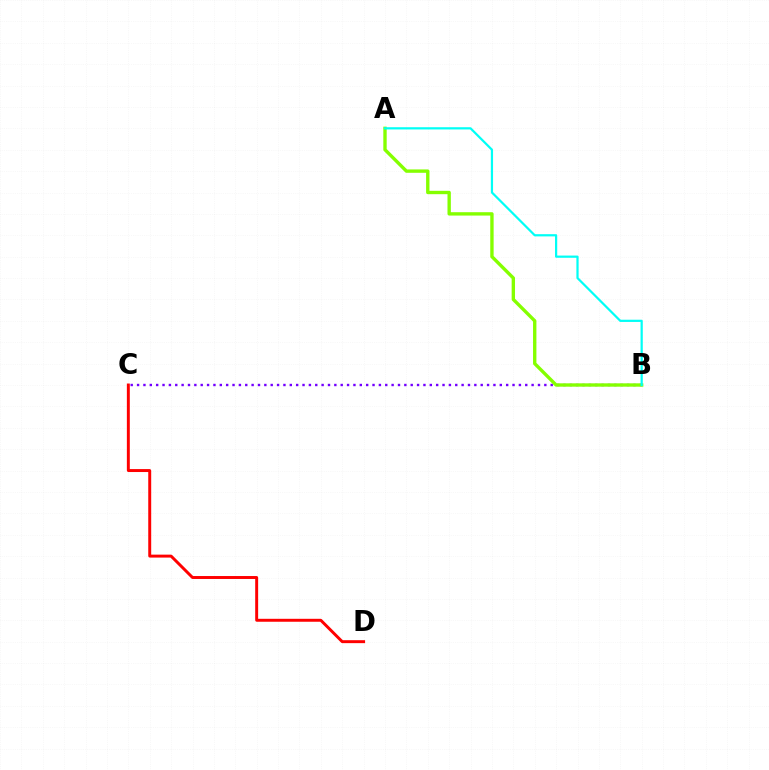{('C', 'D'): [{'color': '#ff0000', 'line_style': 'solid', 'thickness': 2.12}], ('B', 'C'): [{'color': '#7200ff', 'line_style': 'dotted', 'thickness': 1.73}], ('A', 'B'): [{'color': '#84ff00', 'line_style': 'solid', 'thickness': 2.42}, {'color': '#00fff6', 'line_style': 'solid', 'thickness': 1.6}]}